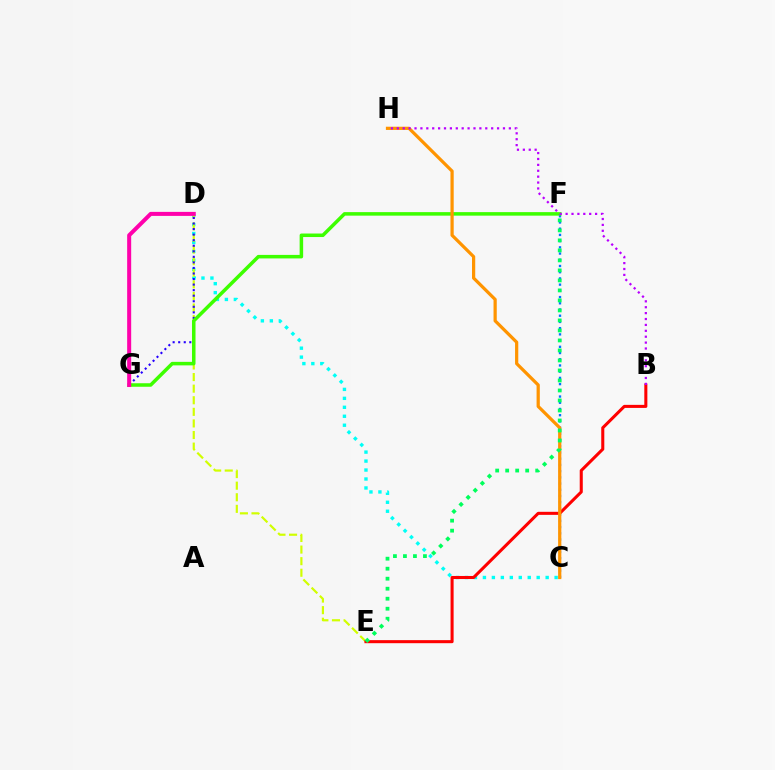{('C', 'D'): [{'color': '#00fff6', 'line_style': 'dotted', 'thickness': 2.43}], ('D', 'E'): [{'color': '#d1ff00', 'line_style': 'dashed', 'thickness': 1.57}], ('C', 'F'): [{'color': '#0074ff', 'line_style': 'dotted', 'thickness': 1.69}], ('D', 'G'): [{'color': '#2500ff', 'line_style': 'dotted', 'thickness': 1.51}, {'color': '#ff00ac', 'line_style': 'solid', 'thickness': 2.89}], ('B', 'E'): [{'color': '#ff0000', 'line_style': 'solid', 'thickness': 2.2}], ('F', 'G'): [{'color': '#3dff00', 'line_style': 'solid', 'thickness': 2.53}], ('C', 'H'): [{'color': '#ff9400', 'line_style': 'solid', 'thickness': 2.32}], ('B', 'H'): [{'color': '#b900ff', 'line_style': 'dotted', 'thickness': 1.6}], ('E', 'F'): [{'color': '#00ff5c', 'line_style': 'dotted', 'thickness': 2.72}]}